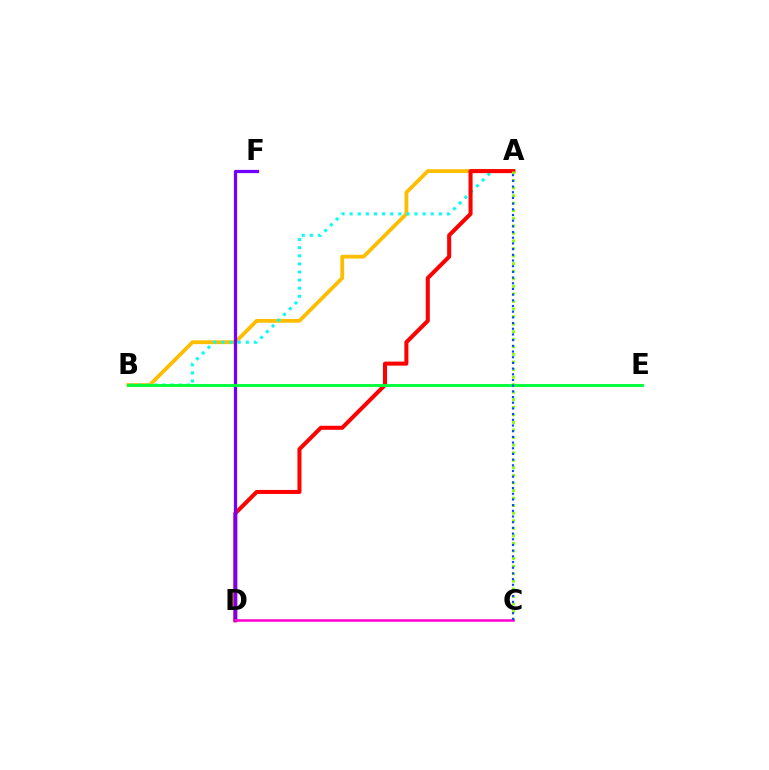{('A', 'B'): [{'color': '#ffbd00', 'line_style': 'solid', 'thickness': 2.74}, {'color': '#00fff6', 'line_style': 'dotted', 'thickness': 2.2}], ('A', 'D'): [{'color': '#ff0000', 'line_style': 'solid', 'thickness': 2.91}], ('A', 'C'): [{'color': '#84ff00', 'line_style': 'dotted', 'thickness': 2.05}, {'color': '#004bff', 'line_style': 'dotted', 'thickness': 1.55}], ('D', 'F'): [{'color': '#7200ff', 'line_style': 'solid', 'thickness': 2.33}], ('C', 'D'): [{'color': '#ff00cf', 'line_style': 'solid', 'thickness': 1.81}], ('B', 'E'): [{'color': '#00ff39', 'line_style': 'solid', 'thickness': 2.07}]}